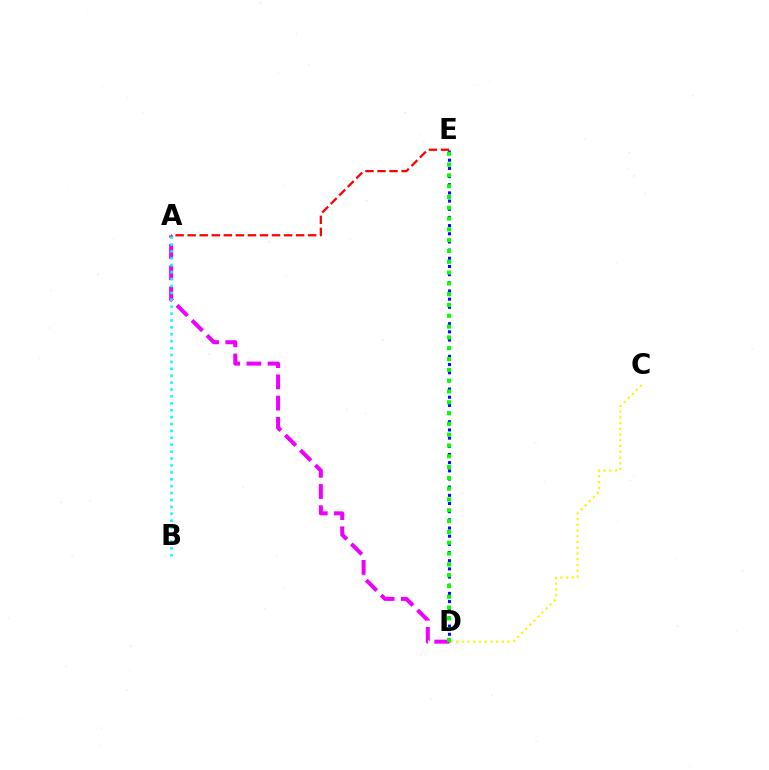{('D', 'E'): [{'color': '#0010ff', 'line_style': 'dotted', 'thickness': 2.22}, {'color': '#08ff00', 'line_style': 'dotted', 'thickness': 2.94}], ('A', 'D'): [{'color': '#ee00ff', 'line_style': 'dashed', 'thickness': 2.88}], ('C', 'D'): [{'color': '#fcf500', 'line_style': 'dotted', 'thickness': 1.56}], ('A', 'E'): [{'color': '#ff0000', 'line_style': 'dashed', 'thickness': 1.64}], ('A', 'B'): [{'color': '#00fff6', 'line_style': 'dotted', 'thickness': 1.88}]}